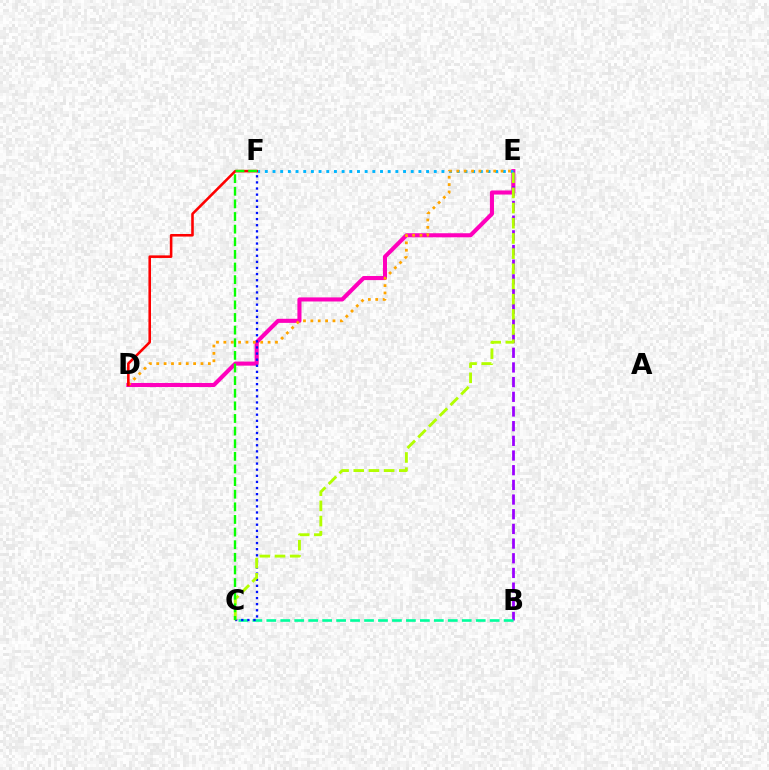{('D', 'E'): [{'color': '#ff00bd', 'line_style': 'solid', 'thickness': 2.94}, {'color': '#ffa500', 'line_style': 'dotted', 'thickness': 2.0}], ('B', 'E'): [{'color': '#9b00ff', 'line_style': 'dashed', 'thickness': 1.99}], ('B', 'C'): [{'color': '#00ff9d', 'line_style': 'dashed', 'thickness': 1.9}], ('E', 'F'): [{'color': '#00b5ff', 'line_style': 'dotted', 'thickness': 2.09}], ('C', 'F'): [{'color': '#0010ff', 'line_style': 'dotted', 'thickness': 1.66}, {'color': '#08ff00', 'line_style': 'dashed', 'thickness': 1.71}], ('C', 'E'): [{'color': '#b3ff00', 'line_style': 'dashed', 'thickness': 2.06}], ('D', 'F'): [{'color': '#ff0000', 'line_style': 'solid', 'thickness': 1.86}]}